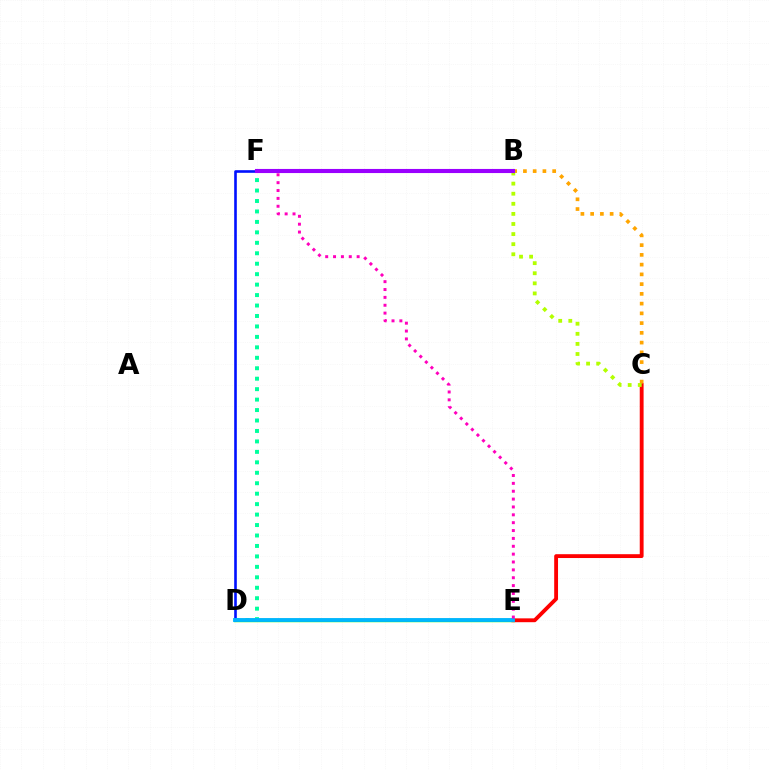{('D', 'F'): [{'color': '#00ff9d', 'line_style': 'dotted', 'thickness': 2.84}, {'color': '#0010ff', 'line_style': 'solid', 'thickness': 1.88}], ('D', 'E'): [{'color': '#08ff00', 'line_style': 'solid', 'thickness': 2.44}, {'color': '#00b5ff', 'line_style': 'solid', 'thickness': 2.77}], ('C', 'E'): [{'color': '#ff0000', 'line_style': 'solid', 'thickness': 2.77}], ('E', 'F'): [{'color': '#ff00bd', 'line_style': 'dotted', 'thickness': 2.14}], ('B', 'C'): [{'color': '#ffa500', 'line_style': 'dotted', 'thickness': 2.65}, {'color': '#b3ff00', 'line_style': 'dotted', 'thickness': 2.74}], ('B', 'F'): [{'color': '#9b00ff', 'line_style': 'solid', 'thickness': 2.95}]}